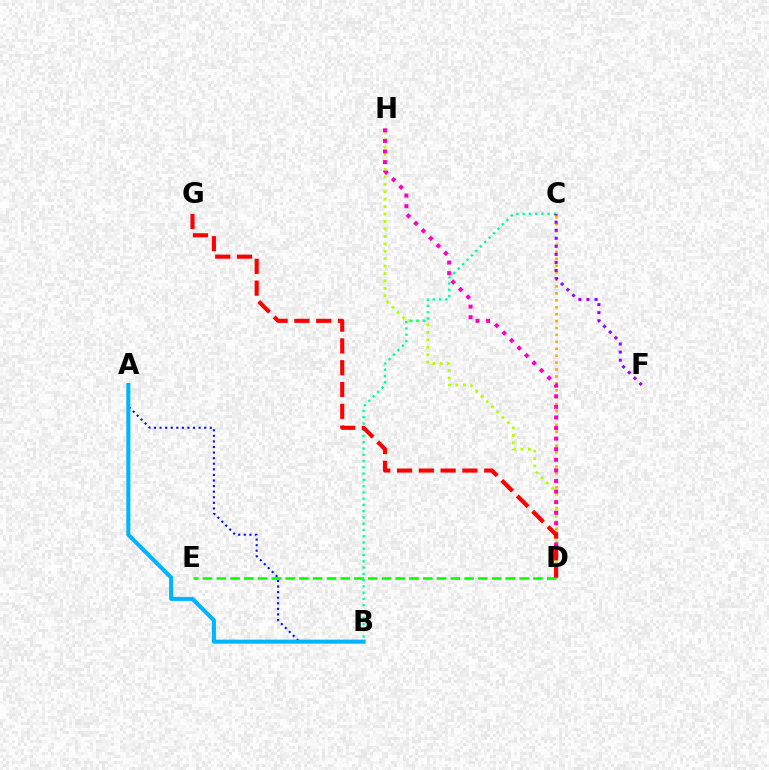{('C', 'D'): [{'color': '#ffa500', 'line_style': 'dotted', 'thickness': 1.88}], ('A', 'B'): [{'color': '#0010ff', 'line_style': 'dotted', 'thickness': 1.52}, {'color': '#00b5ff', 'line_style': 'solid', 'thickness': 2.91}], ('D', 'H'): [{'color': '#b3ff00', 'line_style': 'dotted', 'thickness': 2.02}, {'color': '#ff00bd', 'line_style': 'dotted', 'thickness': 2.88}], ('B', 'C'): [{'color': '#00ff9d', 'line_style': 'dotted', 'thickness': 1.7}], ('D', 'E'): [{'color': '#08ff00', 'line_style': 'dashed', 'thickness': 1.87}], ('D', 'G'): [{'color': '#ff0000', 'line_style': 'dashed', 'thickness': 2.96}], ('C', 'F'): [{'color': '#9b00ff', 'line_style': 'dotted', 'thickness': 2.19}]}